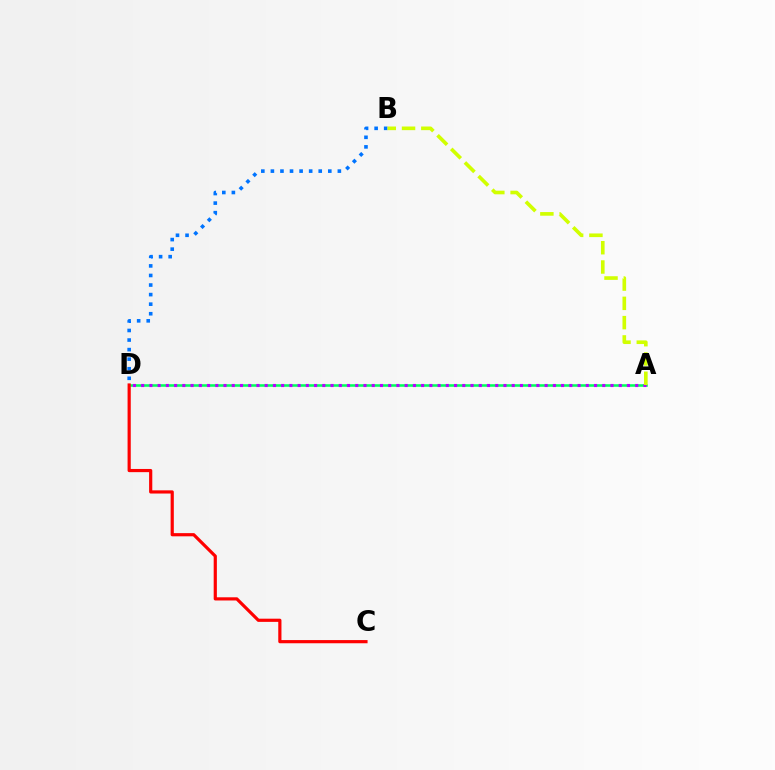{('A', 'D'): [{'color': '#00ff5c', 'line_style': 'solid', 'thickness': 1.84}, {'color': '#b900ff', 'line_style': 'dotted', 'thickness': 2.24}], ('B', 'D'): [{'color': '#0074ff', 'line_style': 'dotted', 'thickness': 2.6}], ('C', 'D'): [{'color': '#ff0000', 'line_style': 'solid', 'thickness': 2.29}], ('A', 'B'): [{'color': '#d1ff00', 'line_style': 'dashed', 'thickness': 2.62}]}